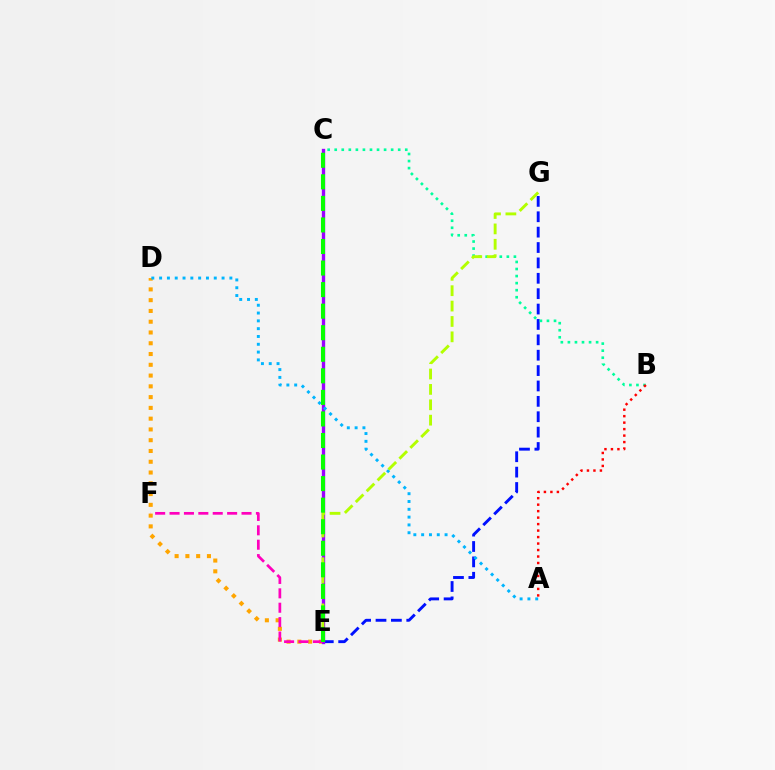{('D', 'E'): [{'color': '#ffa500', 'line_style': 'dotted', 'thickness': 2.93}], ('E', 'G'): [{'color': '#0010ff', 'line_style': 'dashed', 'thickness': 2.09}, {'color': '#b3ff00', 'line_style': 'dashed', 'thickness': 2.09}], ('C', 'E'): [{'color': '#9b00ff', 'line_style': 'solid', 'thickness': 2.4}, {'color': '#08ff00', 'line_style': 'dashed', 'thickness': 2.93}], ('B', 'C'): [{'color': '#00ff9d', 'line_style': 'dotted', 'thickness': 1.92}], ('A', 'B'): [{'color': '#ff0000', 'line_style': 'dotted', 'thickness': 1.76}], ('A', 'D'): [{'color': '#00b5ff', 'line_style': 'dotted', 'thickness': 2.12}], ('E', 'F'): [{'color': '#ff00bd', 'line_style': 'dashed', 'thickness': 1.96}]}